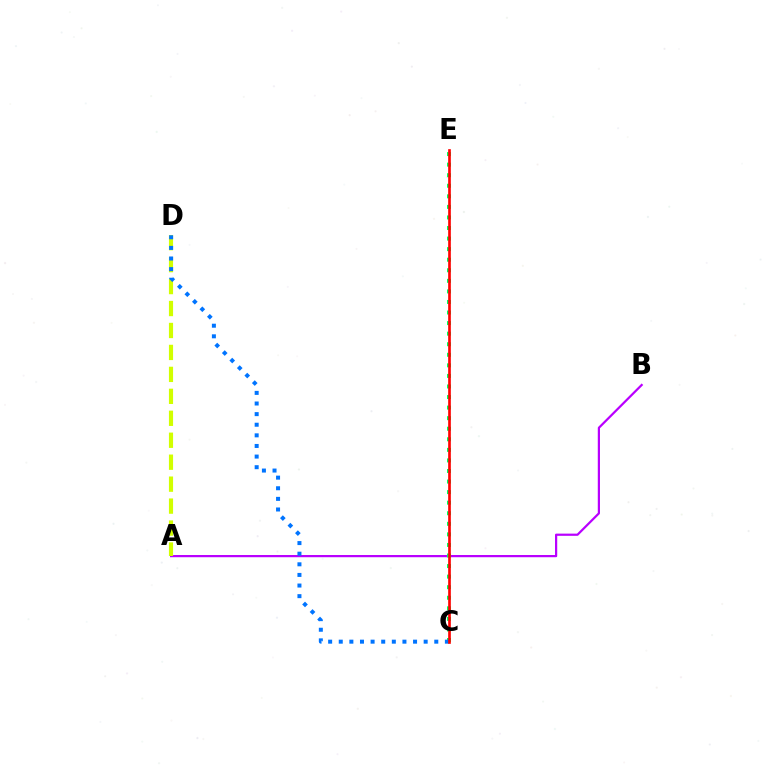{('A', 'B'): [{'color': '#b900ff', 'line_style': 'solid', 'thickness': 1.59}], ('C', 'E'): [{'color': '#00ff5c', 'line_style': 'dotted', 'thickness': 2.87}, {'color': '#ff0000', 'line_style': 'solid', 'thickness': 1.91}], ('A', 'D'): [{'color': '#d1ff00', 'line_style': 'dashed', 'thickness': 2.98}], ('C', 'D'): [{'color': '#0074ff', 'line_style': 'dotted', 'thickness': 2.88}]}